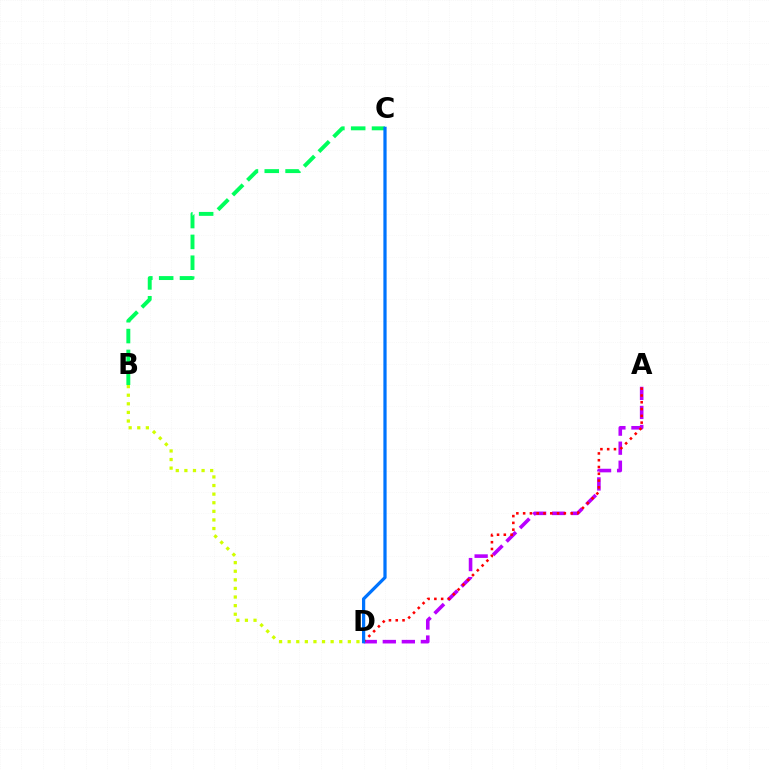{('B', 'C'): [{'color': '#00ff5c', 'line_style': 'dashed', 'thickness': 2.83}], ('A', 'D'): [{'color': '#b900ff', 'line_style': 'dashed', 'thickness': 2.59}, {'color': '#ff0000', 'line_style': 'dotted', 'thickness': 1.84}], ('B', 'D'): [{'color': '#d1ff00', 'line_style': 'dotted', 'thickness': 2.34}], ('C', 'D'): [{'color': '#0074ff', 'line_style': 'solid', 'thickness': 2.33}]}